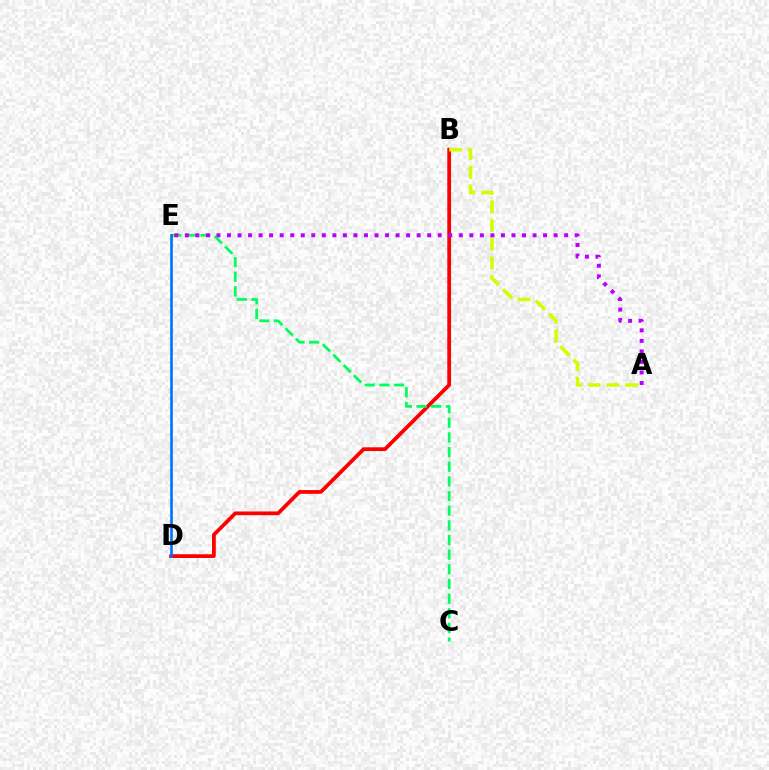{('B', 'D'): [{'color': '#ff0000', 'line_style': 'solid', 'thickness': 2.7}], ('A', 'B'): [{'color': '#d1ff00', 'line_style': 'dashed', 'thickness': 2.54}], ('C', 'E'): [{'color': '#00ff5c', 'line_style': 'dashed', 'thickness': 1.99}], ('A', 'E'): [{'color': '#b900ff', 'line_style': 'dotted', 'thickness': 2.86}], ('D', 'E'): [{'color': '#0074ff', 'line_style': 'solid', 'thickness': 1.92}]}